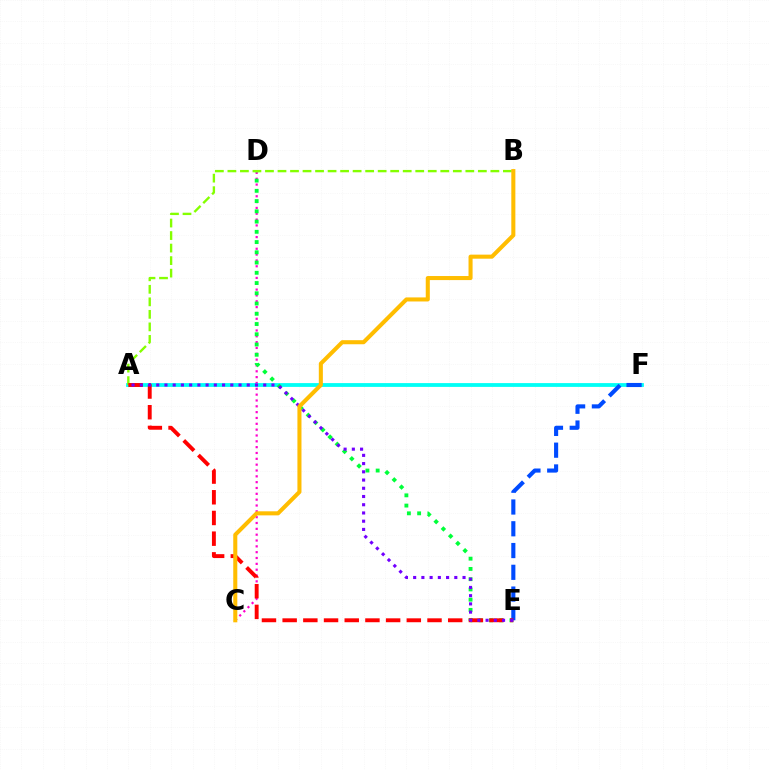{('C', 'D'): [{'color': '#ff00cf', 'line_style': 'dotted', 'thickness': 1.59}], ('A', 'F'): [{'color': '#00fff6', 'line_style': 'solid', 'thickness': 2.73}], ('D', 'E'): [{'color': '#00ff39', 'line_style': 'dotted', 'thickness': 2.78}], ('A', 'B'): [{'color': '#84ff00', 'line_style': 'dashed', 'thickness': 1.7}], ('E', 'F'): [{'color': '#004bff', 'line_style': 'dashed', 'thickness': 2.96}], ('A', 'E'): [{'color': '#ff0000', 'line_style': 'dashed', 'thickness': 2.81}, {'color': '#7200ff', 'line_style': 'dotted', 'thickness': 2.24}], ('B', 'C'): [{'color': '#ffbd00', 'line_style': 'solid', 'thickness': 2.92}]}